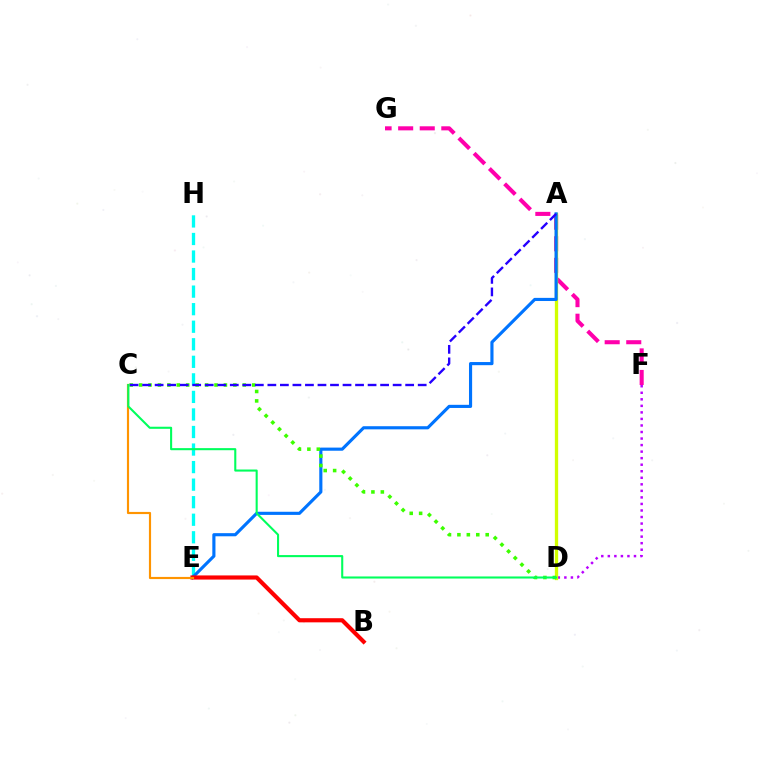{('F', 'G'): [{'color': '#ff00ac', 'line_style': 'dashed', 'thickness': 2.93}], ('D', 'F'): [{'color': '#b900ff', 'line_style': 'dotted', 'thickness': 1.78}], ('E', 'H'): [{'color': '#00fff6', 'line_style': 'dashed', 'thickness': 2.38}], ('A', 'D'): [{'color': '#d1ff00', 'line_style': 'solid', 'thickness': 2.38}], ('A', 'E'): [{'color': '#0074ff', 'line_style': 'solid', 'thickness': 2.26}], ('C', 'D'): [{'color': '#3dff00', 'line_style': 'dotted', 'thickness': 2.56}, {'color': '#00ff5c', 'line_style': 'solid', 'thickness': 1.5}], ('B', 'E'): [{'color': '#ff0000', 'line_style': 'solid', 'thickness': 2.98}], ('A', 'C'): [{'color': '#2500ff', 'line_style': 'dashed', 'thickness': 1.7}], ('C', 'E'): [{'color': '#ff9400', 'line_style': 'solid', 'thickness': 1.56}]}